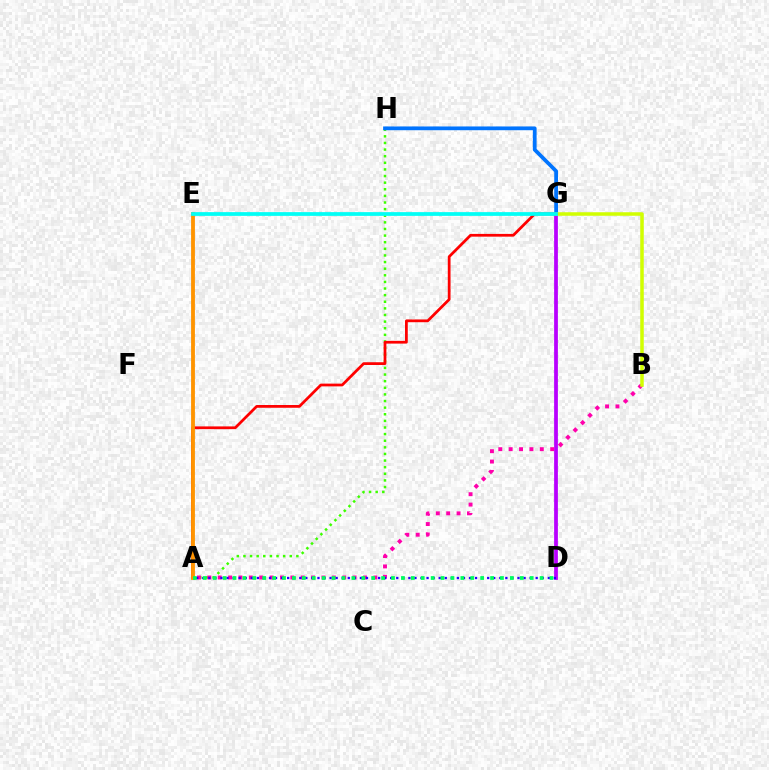{('A', 'H'): [{'color': '#3dff00', 'line_style': 'dotted', 'thickness': 1.8}], ('D', 'G'): [{'color': '#b900ff', 'line_style': 'solid', 'thickness': 2.71}], ('A', 'B'): [{'color': '#ff00ac', 'line_style': 'dotted', 'thickness': 2.82}], ('G', 'H'): [{'color': '#0074ff', 'line_style': 'solid', 'thickness': 2.71}], ('A', 'D'): [{'color': '#2500ff', 'line_style': 'dotted', 'thickness': 1.65}, {'color': '#00ff5c', 'line_style': 'dotted', 'thickness': 2.69}], ('B', 'G'): [{'color': '#d1ff00', 'line_style': 'solid', 'thickness': 2.54}], ('A', 'G'): [{'color': '#ff0000', 'line_style': 'solid', 'thickness': 1.98}], ('A', 'E'): [{'color': '#ff9400', 'line_style': 'solid', 'thickness': 2.76}], ('E', 'G'): [{'color': '#00fff6', 'line_style': 'solid', 'thickness': 2.69}]}